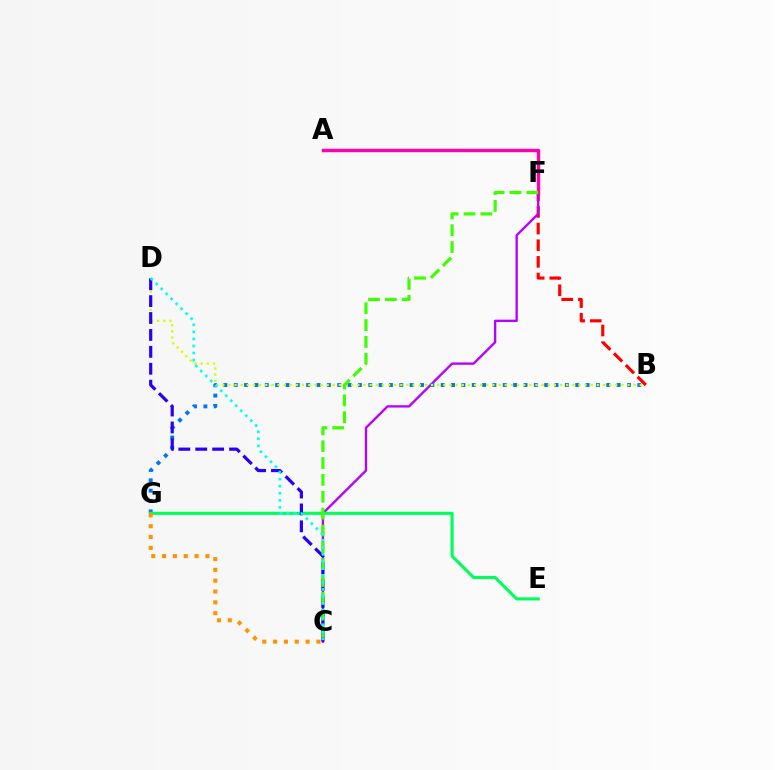{('B', 'F'): [{'color': '#ff0000', 'line_style': 'dashed', 'thickness': 2.26}], ('C', 'F'): [{'color': '#b900ff', 'line_style': 'solid', 'thickness': 1.69}, {'color': '#3dff00', 'line_style': 'dashed', 'thickness': 2.29}], ('B', 'G'): [{'color': '#0074ff', 'line_style': 'dotted', 'thickness': 2.81}], ('B', 'D'): [{'color': '#d1ff00', 'line_style': 'dotted', 'thickness': 1.67}], ('E', 'G'): [{'color': '#00ff5c', 'line_style': 'solid', 'thickness': 2.24}], ('C', 'D'): [{'color': '#2500ff', 'line_style': 'dashed', 'thickness': 2.3}, {'color': '#00fff6', 'line_style': 'dotted', 'thickness': 1.91}], ('A', 'F'): [{'color': '#ff00ac', 'line_style': 'solid', 'thickness': 2.47}], ('C', 'G'): [{'color': '#ff9400', 'line_style': 'dotted', 'thickness': 2.94}]}